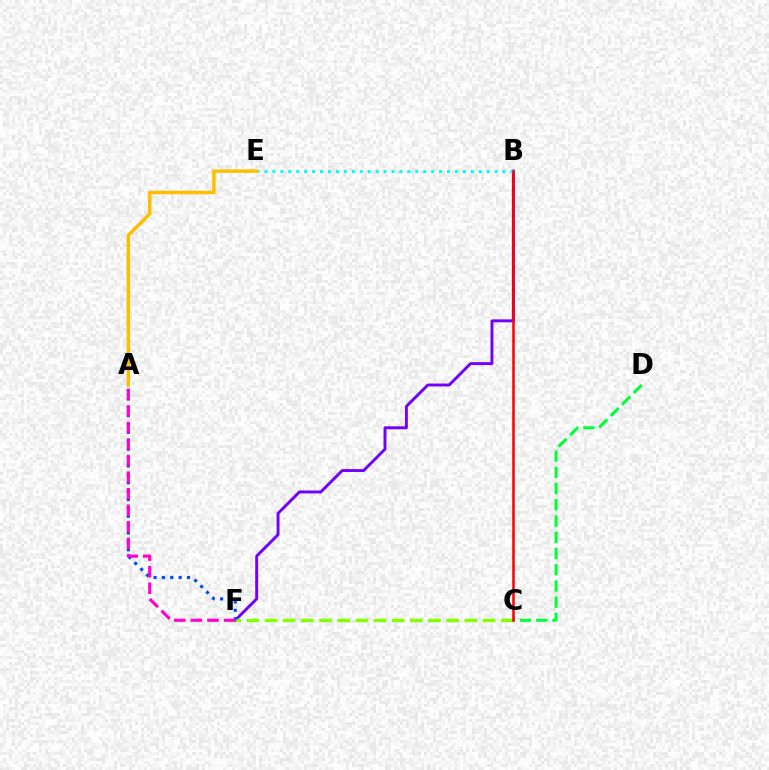{('B', 'F'): [{'color': '#7200ff', 'line_style': 'solid', 'thickness': 2.1}], ('C', 'F'): [{'color': '#84ff00', 'line_style': 'dashed', 'thickness': 2.47}], ('A', 'F'): [{'color': '#004bff', 'line_style': 'dotted', 'thickness': 2.28}, {'color': '#ff00cf', 'line_style': 'dashed', 'thickness': 2.25}], ('B', 'E'): [{'color': '#00fff6', 'line_style': 'dotted', 'thickness': 2.16}], ('A', 'E'): [{'color': '#ffbd00', 'line_style': 'solid', 'thickness': 2.5}], ('C', 'D'): [{'color': '#00ff39', 'line_style': 'dashed', 'thickness': 2.2}], ('B', 'C'): [{'color': '#ff0000', 'line_style': 'solid', 'thickness': 1.82}]}